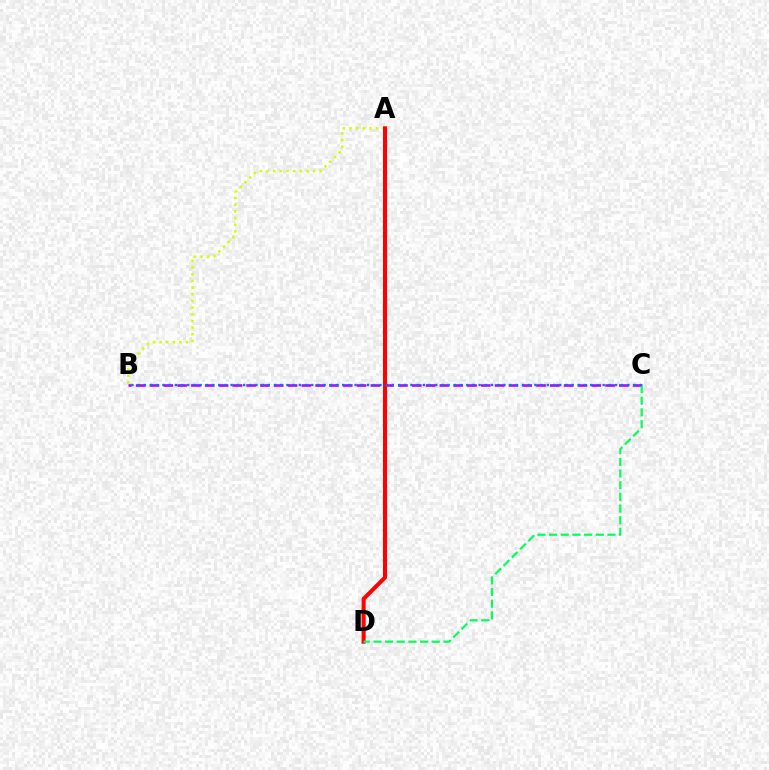{('A', 'B'): [{'color': '#d1ff00', 'line_style': 'dotted', 'thickness': 1.81}], ('B', 'C'): [{'color': '#b900ff', 'line_style': 'dashed', 'thickness': 1.88}, {'color': '#0074ff', 'line_style': 'dotted', 'thickness': 1.68}], ('A', 'D'): [{'color': '#ff0000', 'line_style': 'solid', 'thickness': 2.93}], ('C', 'D'): [{'color': '#00ff5c', 'line_style': 'dashed', 'thickness': 1.59}]}